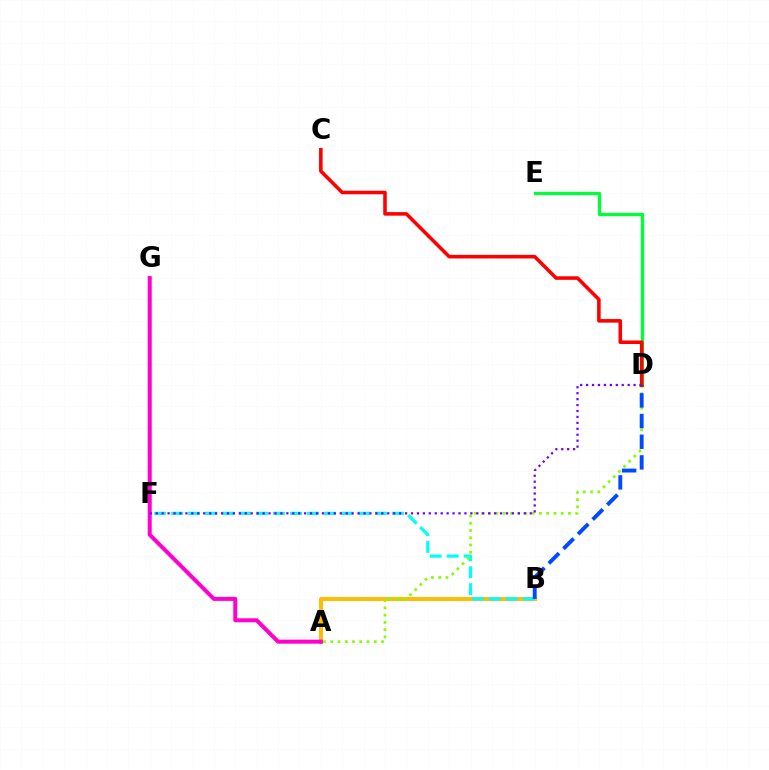{('A', 'B'): [{'color': '#ffbd00', 'line_style': 'solid', 'thickness': 2.86}], ('B', 'F'): [{'color': '#00fff6', 'line_style': 'dashed', 'thickness': 2.31}], ('D', 'E'): [{'color': '#00ff39', 'line_style': 'solid', 'thickness': 2.39}], ('A', 'G'): [{'color': '#ff00cf', 'line_style': 'solid', 'thickness': 2.89}], ('A', 'D'): [{'color': '#84ff00', 'line_style': 'dotted', 'thickness': 1.97}], ('B', 'D'): [{'color': '#004bff', 'line_style': 'dashed', 'thickness': 2.81}], ('C', 'D'): [{'color': '#ff0000', 'line_style': 'solid', 'thickness': 2.57}], ('D', 'F'): [{'color': '#7200ff', 'line_style': 'dotted', 'thickness': 1.61}]}